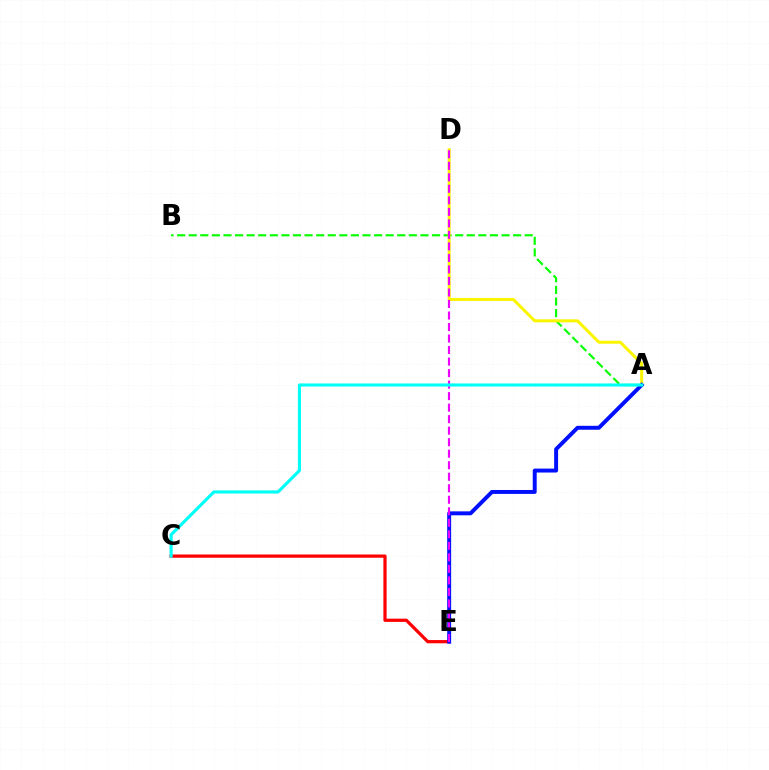{('A', 'B'): [{'color': '#08ff00', 'line_style': 'dashed', 'thickness': 1.57}], ('A', 'D'): [{'color': '#fcf500', 'line_style': 'solid', 'thickness': 2.17}], ('C', 'E'): [{'color': '#ff0000', 'line_style': 'solid', 'thickness': 2.32}], ('A', 'E'): [{'color': '#0010ff', 'line_style': 'solid', 'thickness': 2.84}], ('D', 'E'): [{'color': '#ee00ff', 'line_style': 'dashed', 'thickness': 1.56}], ('A', 'C'): [{'color': '#00fff6', 'line_style': 'solid', 'thickness': 2.24}]}